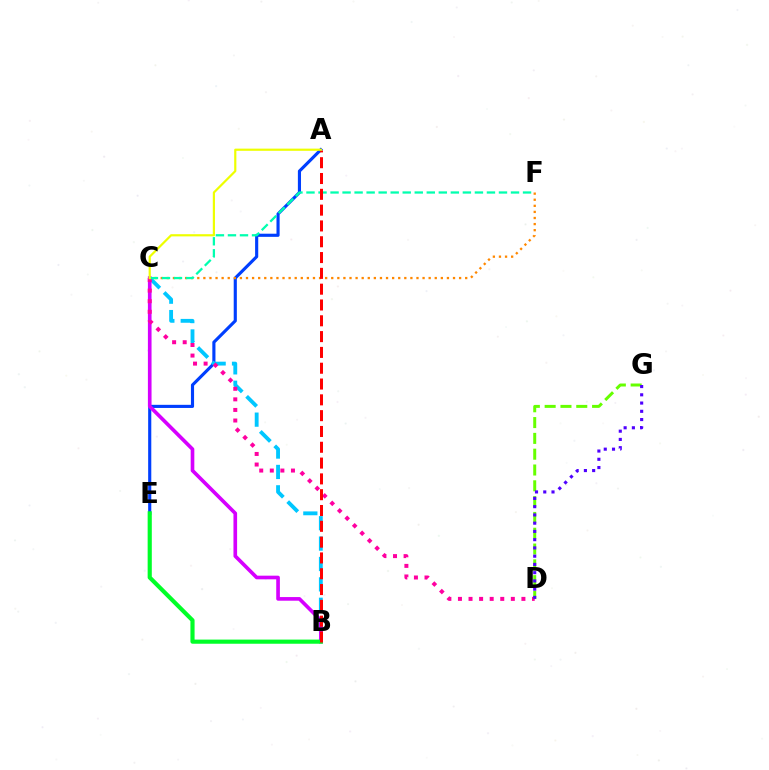{('A', 'E'): [{'color': '#003fff', 'line_style': 'solid', 'thickness': 2.25}], ('B', 'C'): [{'color': '#00c7ff', 'line_style': 'dashed', 'thickness': 2.77}, {'color': '#d600ff', 'line_style': 'solid', 'thickness': 2.62}], ('C', 'D'): [{'color': '#ff00a0', 'line_style': 'dotted', 'thickness': 2.87}], ('D', 'G'): [{'color': '#66ff00', 'line_style': 'dashed', 'thickness': 2.15}, {'color': '#4f00ff', 'line_style': 'dotted', 'thickness': 2.24}], ('C', 'F'): [{'color': '#ff8800', 'line_style': 'dotted', 'thickness': 1.65}, {'color': '#00ffaf', 'line_style': 'dashed', 'thickness': 1.63}], ('B', 'E'): [{'color': '#00ff27', 'line_style': 'solid', 'thickness': 2.99}], ('A', 'B'): [{'color': '#ff0000', 'line_style': 'dashed', 'thickness': 2.15}], ('A', 'C'): [{'color': '#eeff00', 'line_style': 'solid', 'thickness': 1.58}]}